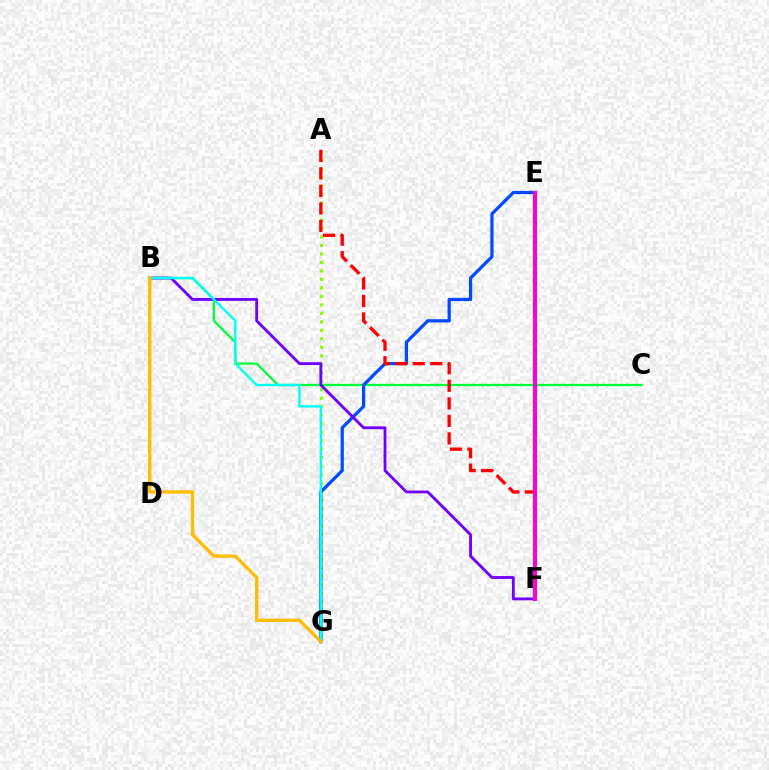{('B', 'C'): [{'color': '#00ff39', 'line_style': 'solid', 'thickness': 1.64}], ('A', 'G'): [{'color': '#84ff00', 'line_style': 'dotted', 'thickness': 2.31}], ('E', 'G'): [{'color': '#004bff', 'line_style': 'solid', 'thickness': 2.32}], ('B', 'F'): [{'color': '#7200ff', 'line_style': 'solid', 'thickness': 2.04}], ('A', 'F'): [{'color': '#ff0000', 'line_style': 'dashed', 'thickness': 2.38}], ('E', 'F'): [{'color': '#ff00cf', 'line_style': 'solid', 'thickness': 2.92}], ('B', 'G'): [{'color': '#00fff6', 'line_style': 'solid', 'thickness': 1.7}, {'color': '#ffbd00', 'line_style': 'solid', 'thickness': 2.39}]}